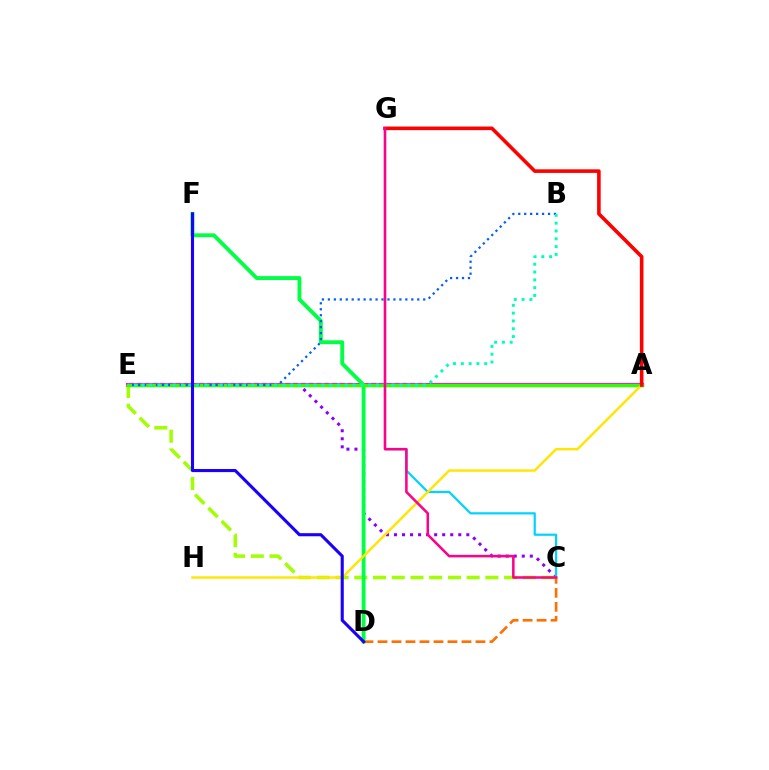{('C', 'E'): [{'color': '#8a00ff', 'line_style': 'dotted', 'thickness': 2.18}, {'color': '#a2ff00', 'line_style': 'dashed', 'thickness': 2.54}], ('A', 'E'): [{'color': '#fa00f9', 'line_style': 'solid', 'thickness': 3.0}, {'color': '#31ff00', 'line_style': 'solid', 'thickness': 2.47}], ('D', 'F'): [{'color': '#00ff45', 'line_style': 'solid', 'thickness': 2.79}, {'color': '#1900ff', 'line_style': 'solid', 'thickness': 2.23}], ('C', 'G'): [{'color': '#00d3ff', 'line_style': 'solid', 'thickness': 1.59}, {'color': '#ff0088', 'line_style': 'solid', 'thickness': 1.82}], ('A', 'H'): [{'color': '#ffe600', 'line_style': 'solid', 'thickness': 1.76}], ('A', 'G'): [{'color': '#ff0000', 'line_style': 'solid', 'thickness': 2.58}], ('B', 'E'): [{'color': '#005dff', 'line_style': 'dotted', 'thickness': 1.62}, {'color': '#00ffbb', 'line_style': 'dotted', 'thickness': 2.12}], ('C', 'D'): [{'color': '#ff7000', 'line_style': 'dashed', 'thickness': 1.9}]}